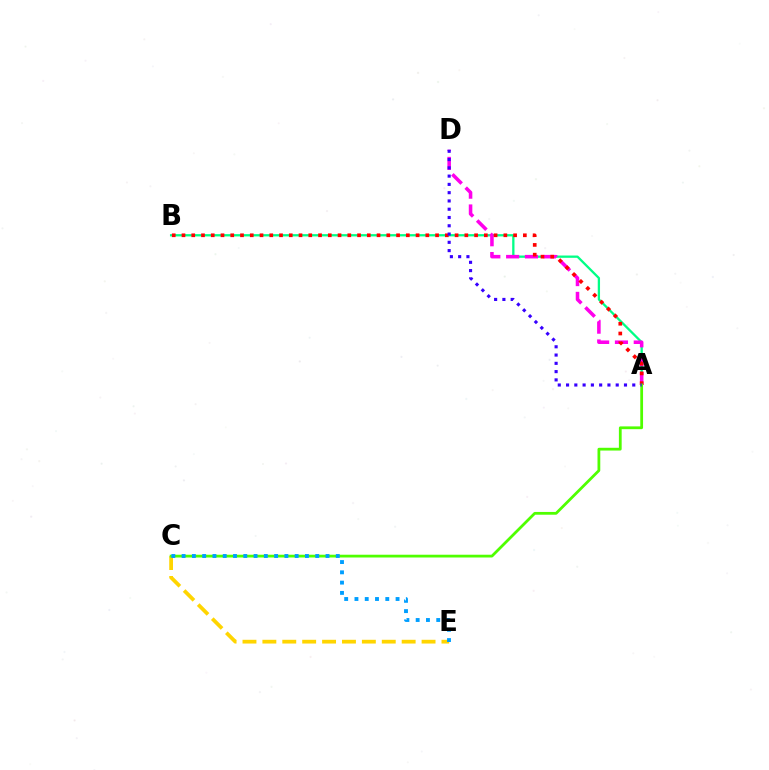{('A', 'B'): [{'color': '#00ff86', 'line_style': 'solid', 'thickness': 1.65}, {'color': '#ff0000', 'line_style': 'dotted', 'thickness': 2.65}], ('C', 'E'): [{'color': '#ffd500', 'line_style': 'dashed', 'thickness': 2.7}, {'color': '#009eff', 'line_style': 'dotted', 'thickness': 2.79}], ('A', 'D'): [{'color': '#ff00ed', 'line_style': 'dashed', 'thickness': 2.56}, {'color': '#3700ff', 'line_style': 'dotted', 'thickness': 2.25}], ('A', 'C'): [{'color': '#4fff00', 'line_style': 'solid', 'thickness': 2.0}]}